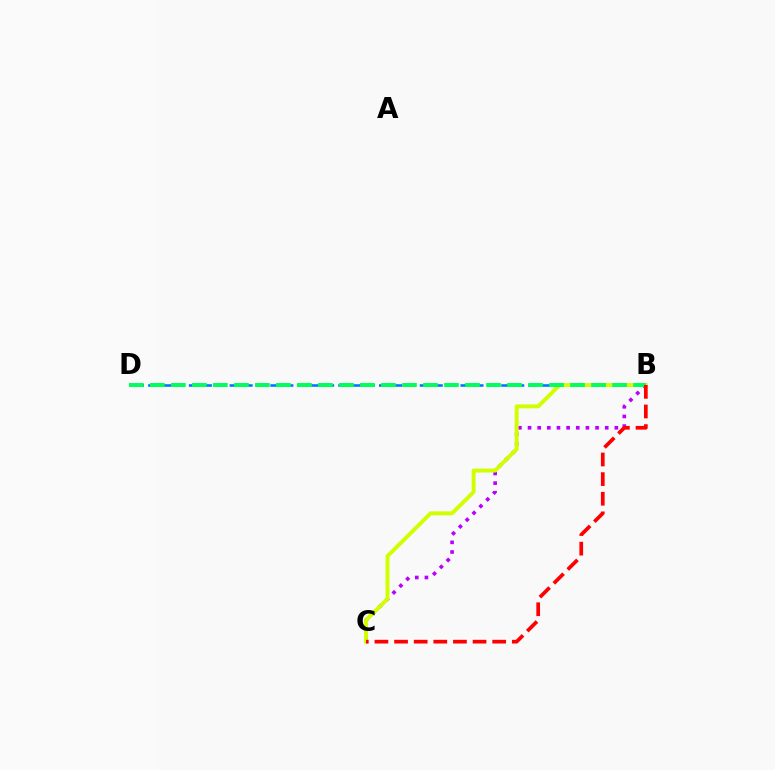{('B', 'C'): [{'color': '#b900ff', 'line_style': 'dotted', 'thickness': 2.62}, {'color': '#d1ff00', 'line_style': 'solid', 'thickness': 2.83}, {'color': '#ff0000', 'line_style': 'dashed', 'thickness': 2.67}], ('B', 'D'): [{'color': '#0074ff', 'line_style': 'dashed', 'thickness': 1.84}, {'color': '#00ff5c', 'line_style': 'dashed', 'thickness': 2.85}]}